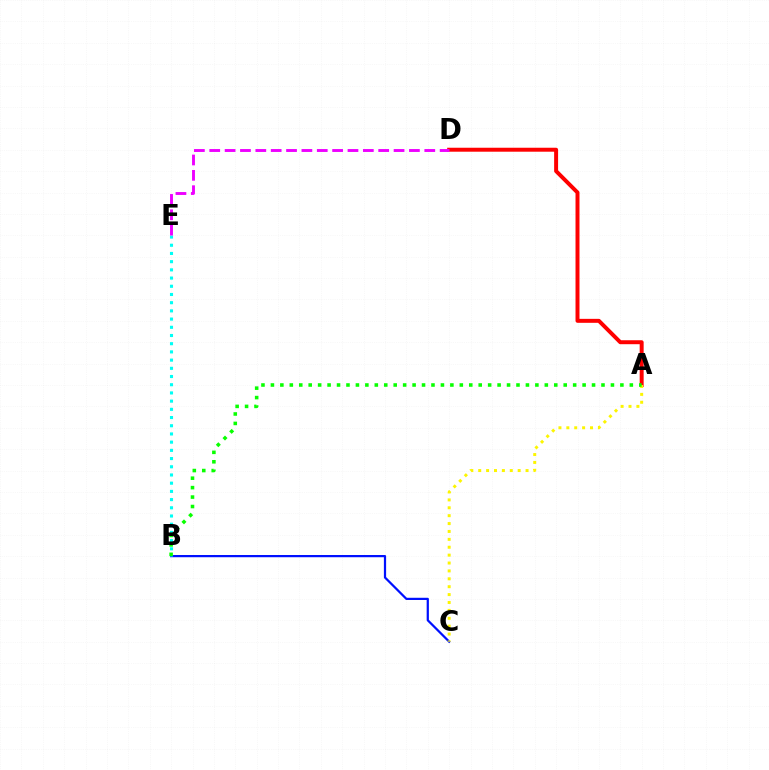{('B', 'C'): [{'color': '#0010ff', 'line_style': 'solid', 'thickness': 1.6}], ('A', 'D'): [{'color': '#ff0000', 'line_style': 'solid', 'thickness': 2.86}], ('B', 'E'): [{'color': '#00fff6', 'line_style': 'dotted', 'thickness': 2.23}], ('D', 'E'): [{'color': '#ee00ff', 'line_style': 'dashed', 'thickness': 2.09}], ('A', 'C'): [{'color': '#fcf500', 'line_style': 'dotted', 'thickness': 2.14}], ('A', 'B'): [{'color': '#08ff00', 'line_style': 'dotted', 'thickness': 2.57}]}